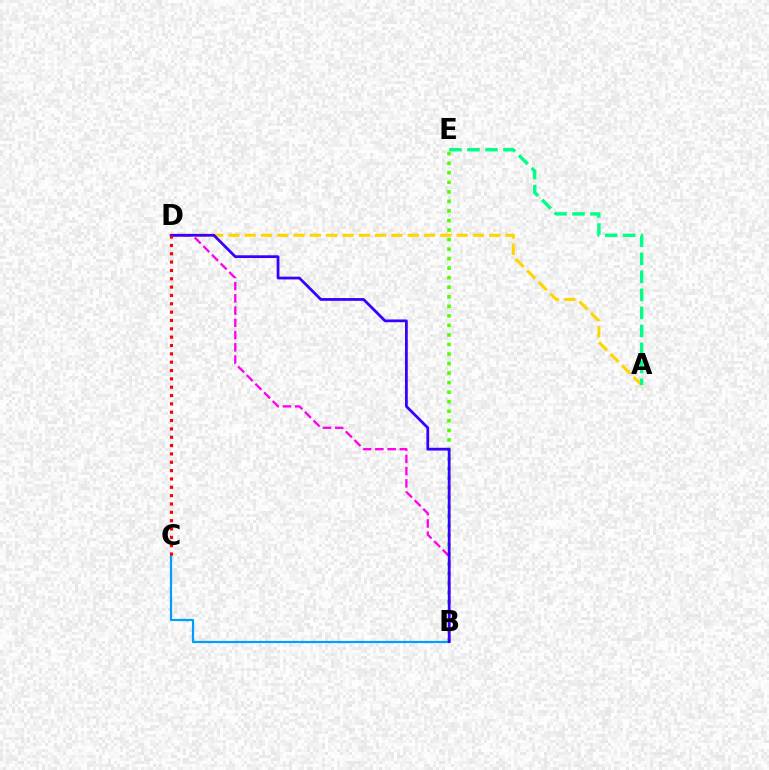{('B', 'E'): [{'color': '#4fff00', 'line_style': 'dotted', 'thickness': 2.59}], ('A', 'D'): [{'color': '#ffd500', 'line_style': 'dashed', 'thickness': 2.22}], ('B', 'C'): [{'color': '#009eff', 'line_style': 'solid', 'thickness': 1.59}], ('A', 'E'): [{'color': '#00ff86', 'line_style': 'dashed', 'thickness': 2.45}], ('B', 'D'): [{'color': '#ff00ed', 'line_style': 'dashed', 'thickness': 1.66}, {'color': '#3700ff', 'line_style': 'solid', 'thickness': 1.99}], ('C', 'D'): [{'color': '#ff0000', 'line_style': 'dotted', 'thickness': 2.27}]}